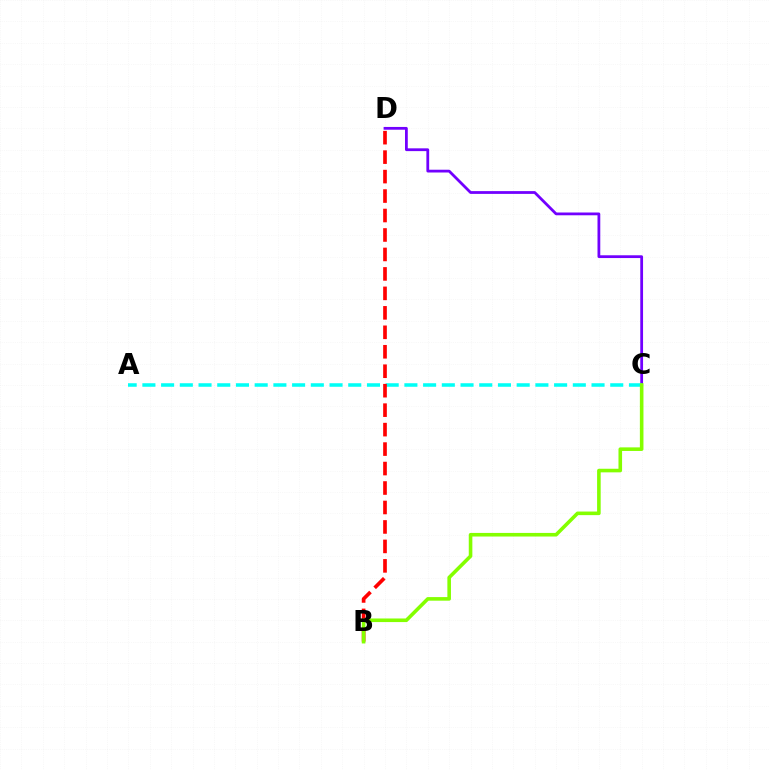{('C', 'D'): [{'color': '#7200ff', 'line_style': 'solid', 'thickness': 2.0}], ('A', 'C'): [{'color': '#00fff6', 'line_style': 'dashed', 'thickness': 2.54}], ('B', 'D'): [{'color': '#ff0000', 'line_style': 'dashed', 'thickness': 2.64}], ('B', 'C'): [{'color': '#84ff00', 'line_style': 'solid', 'thickness': 2.59}]}